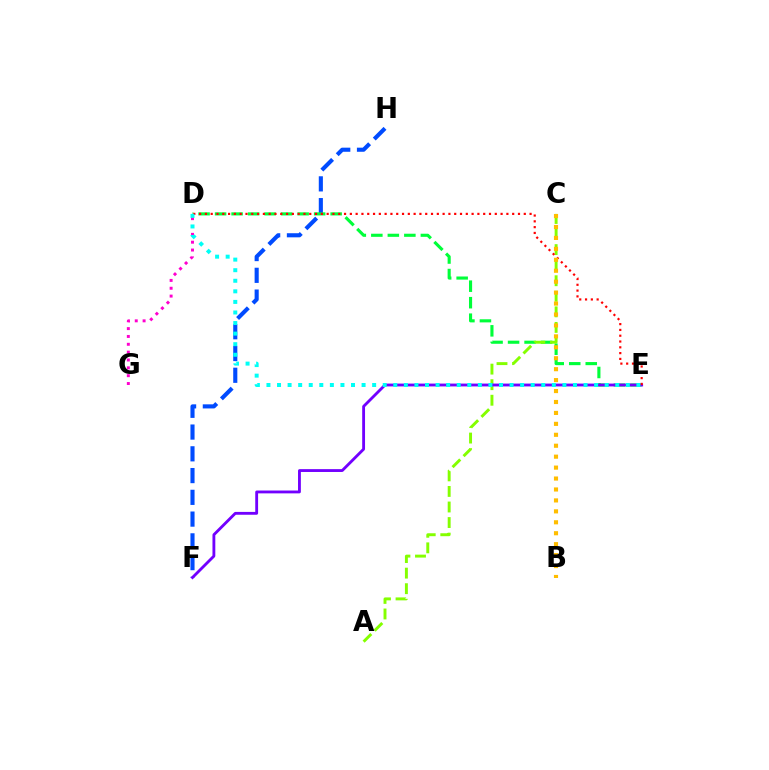{('F', 'H'): [{'color': '#004bff', 'line_style': 'dashed', 'thickness': 2.96}], ('D', 'G'): [{'color': '#ff00cf', 'line_style': 'dotted', 'thickness': 2.13}], ('D', 'E'): [{'color': '#00ff39', 'line_style': 'dashed', 'thickness': 2.24}, {'color': '#ff0000', 'line_style': 'dotted', 'thickness': 1.58}, {'color': '#00fff6', 'line_style': 'dotted', 'thickness': 2.87}], ('A', 'C'): [{'color': '#84ff00', 'line_style': 'dashed', 'thickness': 2.11}], ('E', 'F'): [{'color': '#7200ff', 'line_style': 'solid', 'thickness': 2.05}], ('B', 'C'): [{'color': '#ffbd00', 'line_style': 'dotted', 'thickness': 2.97}]}